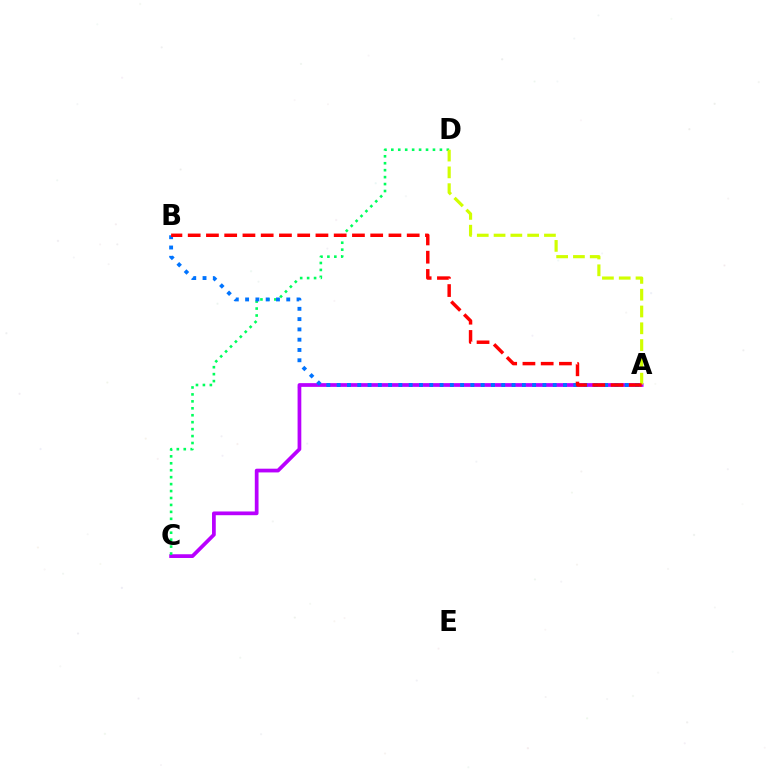{('A', 'C'): [{'color': '#b900ff', 'line_style': 'solid', 'thickness': 2.69}], ('C', 'D'): [{'color': '#00ff5c', 'line_style': 'dotted', 'thickness': 1.89}], ('A', 'D'): [{'color': '#d1ff00', 'line_style': 'dashed', 'thickness': 2.28}], ('A', 'B'): [{'color': '#0074ff', 'line_style': 'dotted', 'thickness': 2.79}, {'color': '#ff0000', 'line_style': 'dashed', 'thickness': 2.48}]}